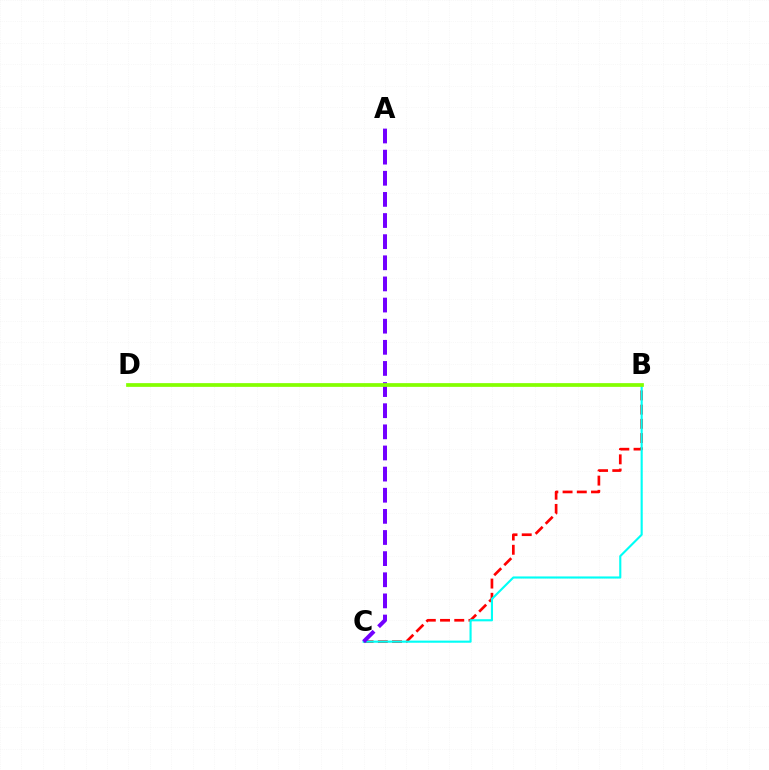{('B', 'C'): [{'color': '#ff0000', 'line_style': 'dashed', 'thickness': 1.93}, {'color': '#00fff6', 'line_style': 'solid', 'thickness': 1.53}], ('A', 'C'): [{'color': '#7200ff', 'line_style': 'dashed', 'thickness': 2.87}], ('B', 'D'): [{'color': '#84ff00', 'line_style': 'solid', 'thickness': 2.68}]}